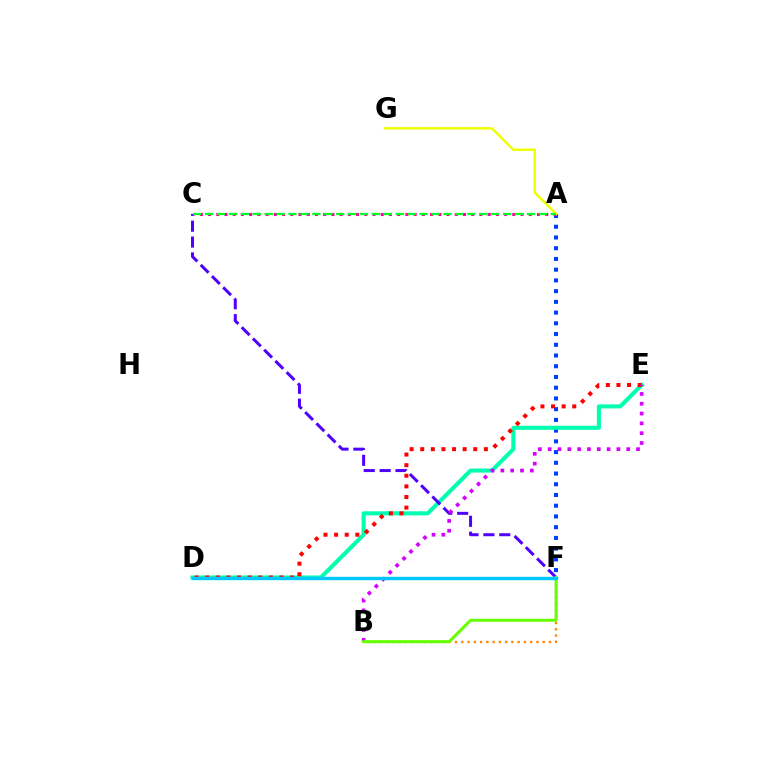{('B', 'F'): [{'color': '#ff8800', 'line_style': 'dotted', 'thickness': 1.7}, {'color': '#66ff00', 'line_style': 'solid', 'thickness': 2.16}], ('A', 'F'): [{'color': '#003fff', 'line_style': 'dotted', 'thickness': 2.92}], ('A', 'C'): [{'color': '#ff00a0', 'line_style': 'dotted', 'thickness': 2.23}, {'color': '#00ff27', 'line_style': 'dashed', 'thickness': 1.62}], ('D', 'E'): [{'color': '#00ffaf', 'line_style': 'solid', 'thickness': 2.93}, {'color': '#ff0000', 'line_style': 'dotted', 'thickness': 2.88}], ('C', 'F'): [{'color': '#4f00ff', 'line_style': 'dashed', 'thickness': 2.16}], ('B', 'E'): [{'color': '#d600ff', 'line_style': 'dotted', 'thickness': 2.67}], ('A', 'G'): [{'color': '#eeff00', 'line_style': 'solid', 'thickness': 1.76}], ('D', 'F'): [{'color': '#00c7ff', 'line_style': 'solid', 'thickness': 2.45}]}